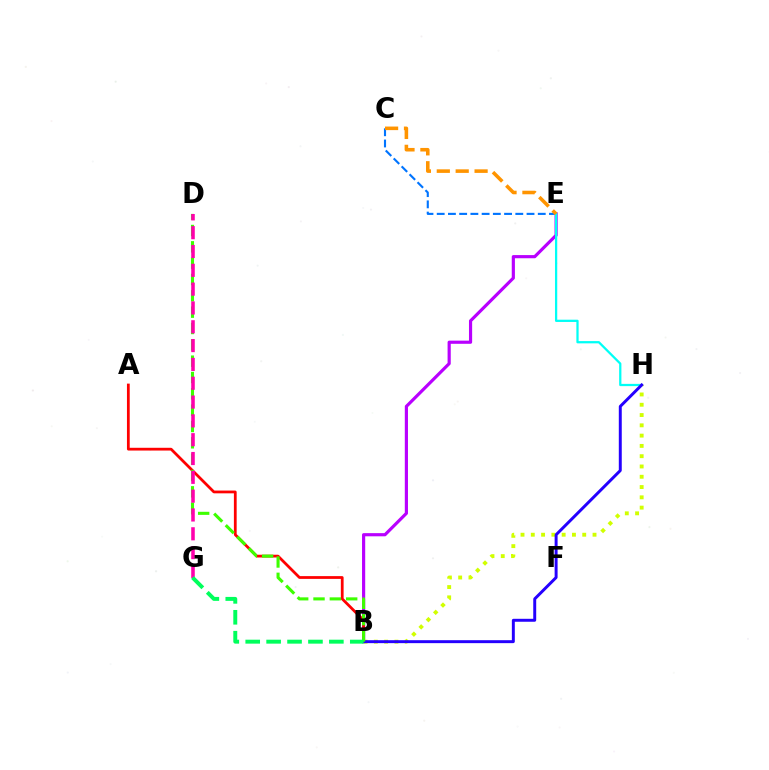{('B', 'E'): [{'color': '#b900ff', 'line_style': 'solid', 'thickness': 2.28}], ('A', 'B'): [{'color': '#ff0000', 'line_style': 'solid', 'thickness': 1.99}], ('C', 'E'): [{'color': '#0074ff', 'line_style': 'dashed', 'thickness': 1.53}, {'color': '#ff9400', 'line_style': 'dashed', 'thickness': 2.57}], ('E', 'H'): [{'color': '#00fff6', 'line_style': 'solid', 'thickness': 1.63}], ('B', 'H'): [{'color': '#d1ff00', 'line_style': 'dotted', 'thickness': 2.79}, {'color': '#2500ff', 'line_style': 'solid', 'thickness': 2.13}], ('B', 'D'): [{'color': '#3dff00', 'line_style': 'dashed', 'thickness': 2.22}], ('D', 'G'): [{'color': '#ff00ac', 'line_style': 'dashed', 'thickness': 2.56}], ('B', 'G'): [{'color': '#00ff5c', 'line_style': 'dashed', 'thickness': 2.84}]}